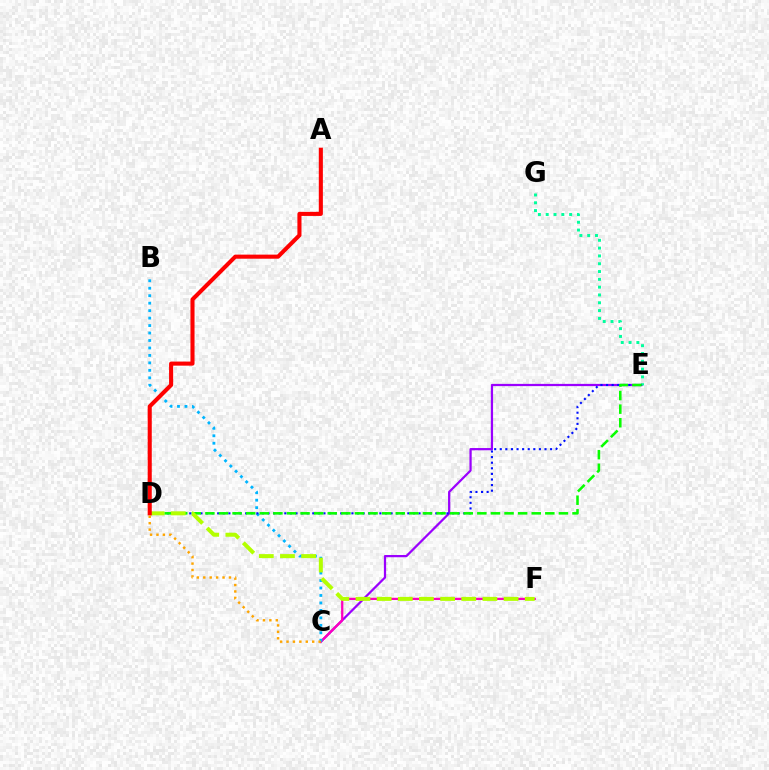{('C', 'E'): [{'color': '#9b00ff', 'line_style': 'solid', 'thickness': 1.62}], ('E', 'G'): [{'color': '#00ff9d', 'line_style': 'dotted', 'thickness': 2.12}], ('C', 'F'): [{'color': '#ff00bd', 'line_style': 'solid', 'thickness': 1.62}], ('B', 'C'): [{'color': '#00b5ff', 'line_style': 'dotted', 'thickness': 2.03}], ('D', 'E'): [{'color': '#0010ff', 'line_style': 'dotted', 'thickness': 1.52}, {'color': '#08ff00', 'line_style': 'dashed', 'thickness': 1.85}], ('D', 'F'): [{'color': '#b3ff00', 'line_style': 'dashed', 'thickness': 2.87}], ('A', 'D'): [{'color': '#ff0000', 'line_style': 'solid', 'thickness': 2.94}], ('C', 'D'): [{'color': '#ffa500', 'line_style': 'dotted', 'thickness': 1.74}]}